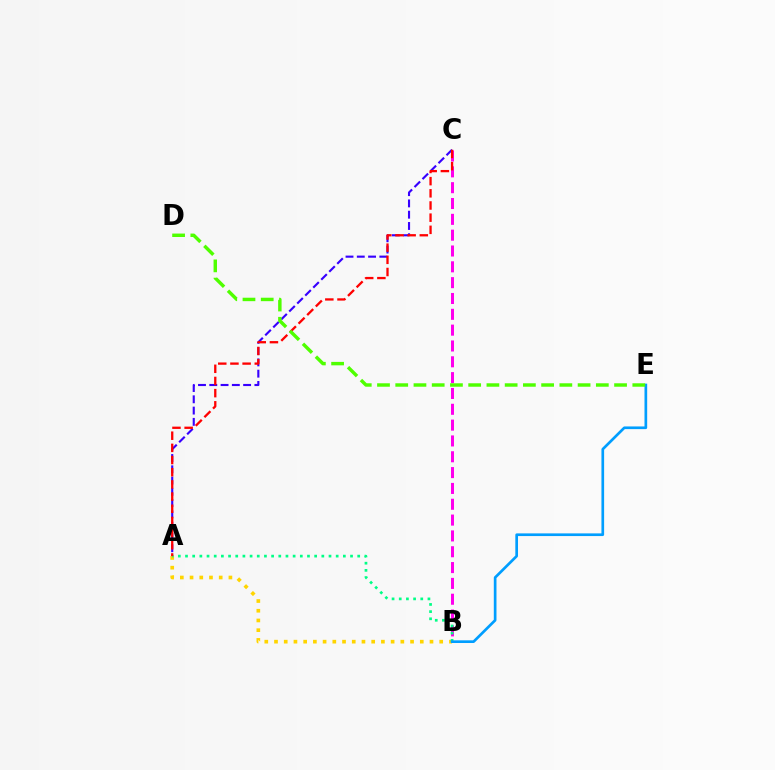{('A', 'C'): [{'color': '#3700ff', 'line_style': 'dashed', 'thickness': 1.53}, {'color': '#ff0000', 'line_style': 'dashed', 'thickness': 1.65}], ('B', 'C'): [{'color': '#ff00ed', 'line_style': 'dashed', 'thickness': 2.15}], ('A', 'B'): [{'color': '#ffd500', 'line_style': 'dotted', 'thickness': 2.64}, {'color': '#00ff86', 'line_style': 'dotted', 'thickness': 1.95}], ('B', 'E'): [{'color': '#009eff', 'line_style': 'solid', 'thickness': 1.93}], ('D', 'E'): [{'color': '#4fff00', 'line_style': 'dashed', 'thickness': 2.48}]}